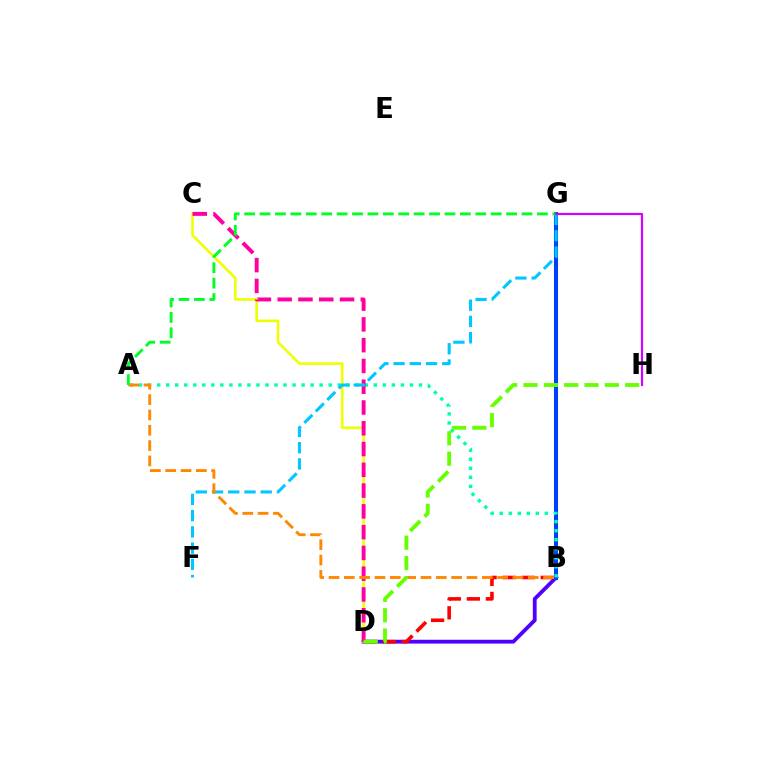{('B', 'D'): [{'color': '#4f00ff', 'line_style': 'solid', 'thickness': 2.75}, {'color': '#ff0000', 'line_style': 'dashed', 'thickness': 2.59}], ('B', 'G'): [{'color': '#003fff', 'line_style': 'solid', 'thickness': 2.91}], ('C', 'D'): [{'color': '#eeff00', 'line_style': 'solid', 'thickness': 1.86}, {'color': '#ff00a0', 'line_style': 'dashed', 'thickness': 2.82}], ('A', 'B'): [{'color': '#00ffaf', 'line_style': 'dotted', 'thickness': 2.45}, {'color': '#ff8800', 'line_style': 'dashed', 'thickness': 2.08}], ('F', 'G'): [{'color': '#00c7ff', 'line_style': 'dashed', 'thickness': 2.21}], ('A', 'G'): [{'color': '#00ff27', 'line_style': 'dashed', 'thickness': 2.09}], ('G', 'H'): [{'color': '#d600ff', 'line_style': 'solid', 'thickness': 1.57}], ('D', 'H'): [{'color': '#66ff00', 'line_style': 'dashed', 'thickness': 2.76}]}